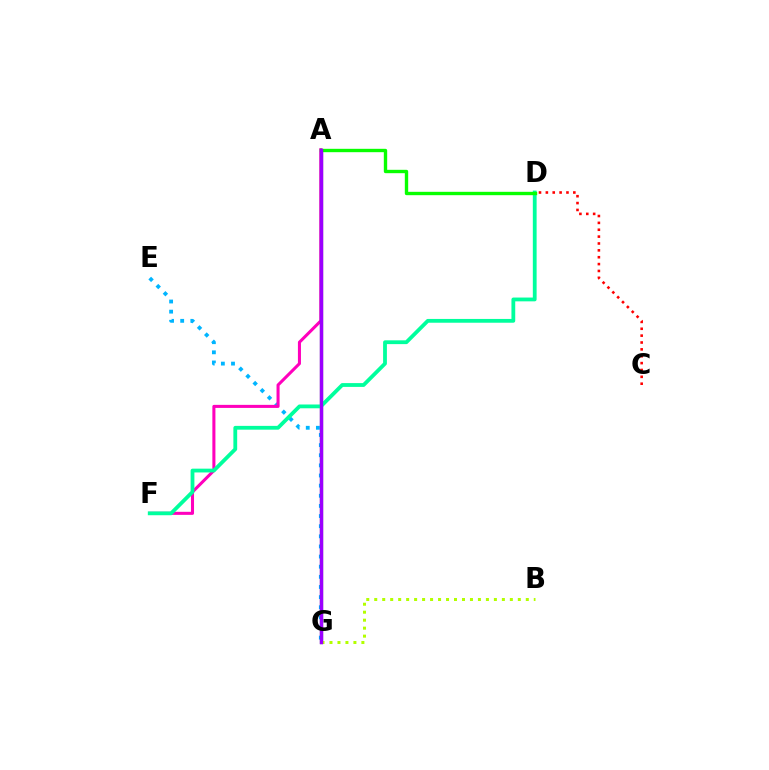{('C', 'D'): [{'color': '#ff0000', 'line_style': 'dotted', 'thickness': 1.87}], ('A', 'G'): [{'color': '#ffa500', 'line_style': 'solid', 'thickness': 2.28}, {'color': '#0010ff', 'line_style': 'solid', 'thickness': 2.32}, {'color': '#9b00ff', 'line_style': 'solid', 'thickness': 2.35}], ('E', 'G'): [{'color': '#00b5ff', 'line_style': 'dotted', 'thickness': 2.75}], ('A', 'F'): [{'color': '#ff00bd', 'line_style': 'solid', 'thickness': 2.2}], ('D', 'F'): [{'color': '#00ff9d', 'line_style': 'solid', 'thickness': 2.73}], ('B', 'G'): [{'color': '#b3ff00', 'line_style': 'dotted', 'thickness': 2.17}], ('A', 'D'): [{'color': '#08ff00', 'line_style': 'solid', 'thickness': 2.43}]}